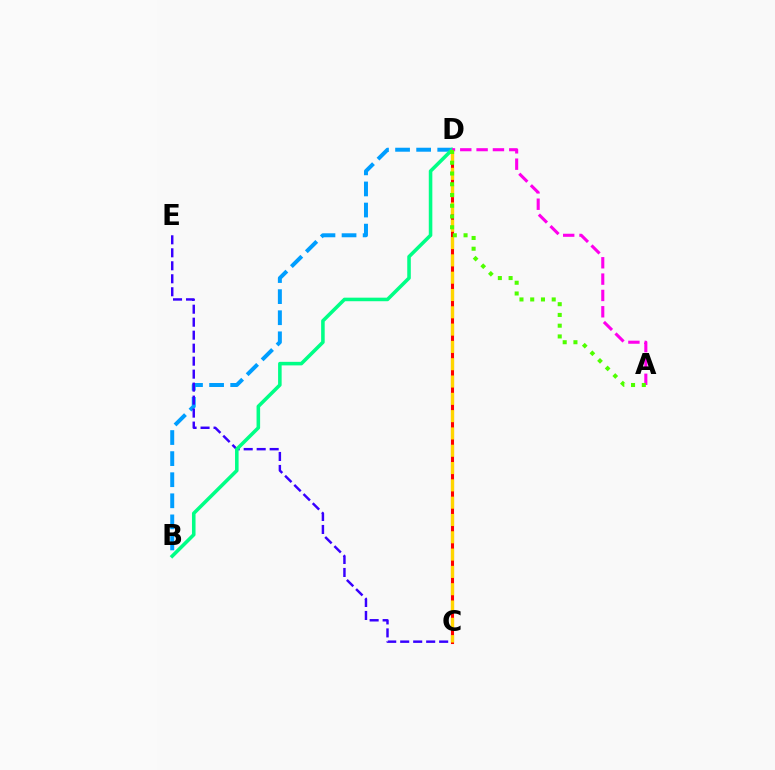{('C', 'D'): [{'color': '#ff0000', 'line_style': 'solid', 'thickness': 2.22}, {'color': '#ffd500', 'line_style': 'dashed', 'thickness': 2.35}], ('B', 'D'): [{'color': '#009eff', 'line_style': 'dashed', 'thickness': 2.86}, {'color': '#00ff86', 'line_style': 'solid', 'thickness': 2.56}], ('C', 'E'): [{'color': '#3700ff', 'line_style': 'dashed', 'thickness': 1.76}], ('A', 'D'): [{'color': '#ff00ed', 'line_style': 'dashed', 'thickness': 2.22}, {'color': '#4fff00', 'line_style': 'dotted', 'thickness': 2.92}]}